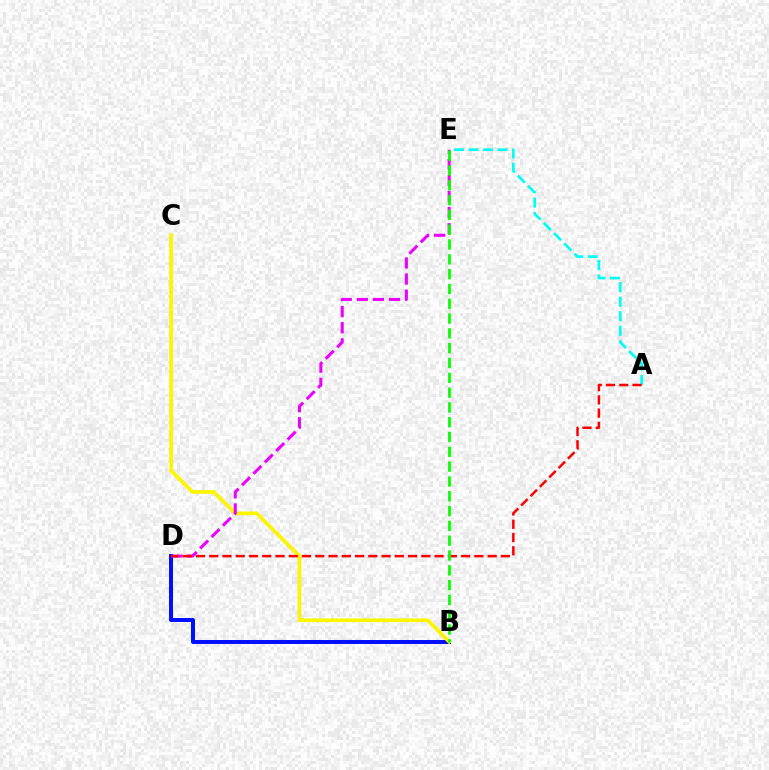{('A', 'E'): [{'color': '#00fff6', 'line_style': 'dashed', 'thickness': 1.97}], ('B', 'D'): [{'color': '#0010ff', 'line_style': 'solid', 'thickness': 2.87}], ('B', 'C'): [{'color': '#fcf500', 'line_style': 'solid', 'thickness': 2.66}], ('D', 'E'): [{'color': '#ee00ff', 'line_style': 'dashed', 'thickness': 2.19}], ('A', 'D'): [{'color': '#ff0000', 'line_style': 'dashed', 'thickness': 1.8}], ('B', 'E'): [{'color': '#08ff00', 'line_style': 'dashed', 'thickness': 2.01}]}